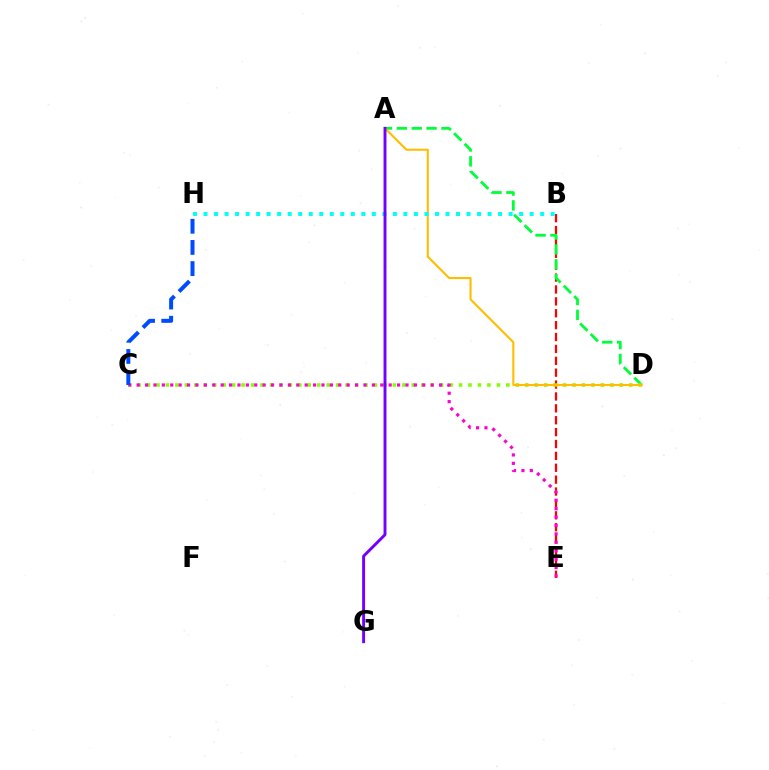{('B', 'E'): [{'color': '#ff0000', 'line_style': 'dashed', 'thickness': 1.61}], ('A', 'D'): [{'color': '#00ff39', 'line_style': 'dashed', 'thickness': 2.02}, {'color': '#ffbd00', 'line_style': 'solid', 'thickness': 1.51}], ('C', 'D'): [{'color': '#84ff00', 'line_style': 'dotted', 'thickness': 2.57}], ('C', 'E'): [{'color': '#ff00cf', 'line_style': 'dotted', 'thickness': 2.28}], ('B', 'H'): [{'color': '#00fff6', 'line_style': 'dotted', 'thickness': 2.86}], ('A', 'G'): [{'color': '#7200ff', 'line_style': 'solid', 'thickness': 2.1}], ('C', 'H'): [{'color': '#004bff', 'line_style': 'dashed', 'thickness': 2.87}]}